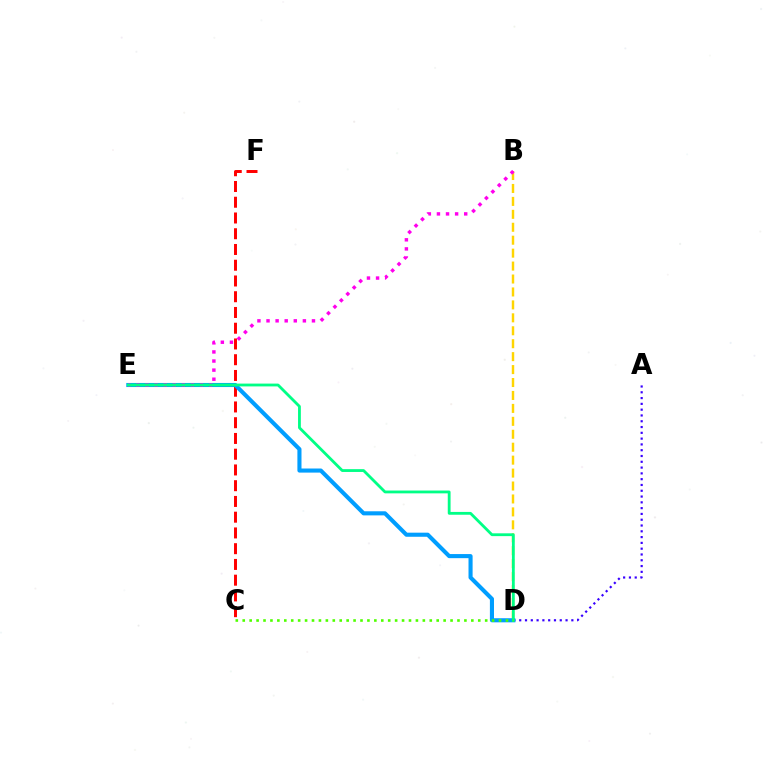{('B', 'D'): [{'color': '#ffd500', 'line_style': 'dashed', 'thickness': 1.76}], ('A', 'D'): [{'color': '#3700ff', 'line_style': 'dotted', 'thickness': 1.57}], ('C', 'F'): [{'color': '#ff0000', 'line_style': 'dashed', 'thickness': 2.14}], ('D', 'E'): [{'color': '#009eff', 'line_style': 'solid', 'thickness': 2.95}, {'color': '#00ff86', 'line_style': 'solid', 'thickness': 2.03}], ('B', 'E'): [{'color': '#ff00ed', 'line_style': 'dotted', 'thickness': 2.47}], ('C', 'D'): [{'color': '#4fff00', 'line_style': 'dotted', 'thickness': 1.88}]}